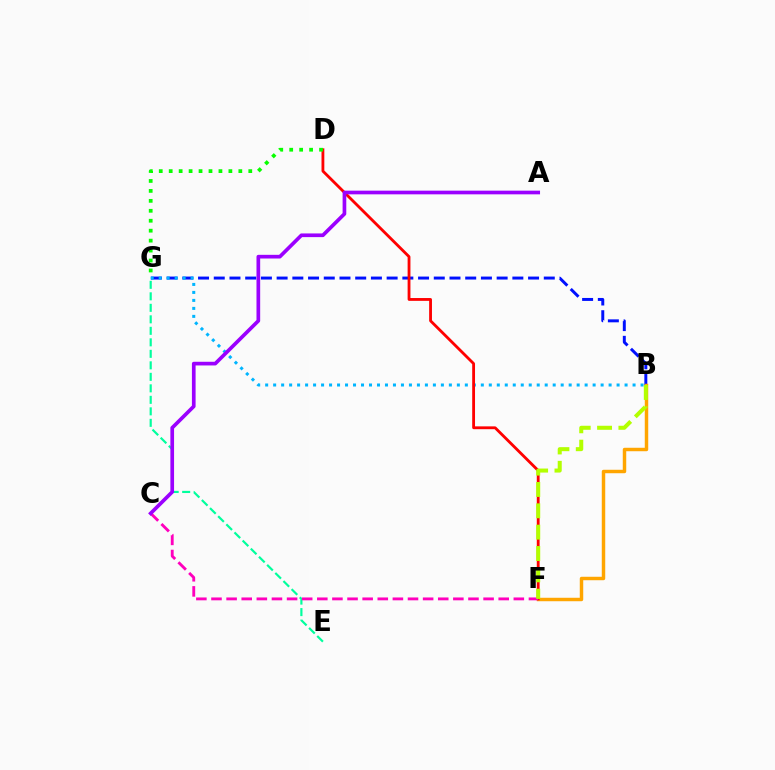{('E', 'G'): [{'color': '#00ff9d', 'line_style': 'dashed', 'thickness': 1.56}], ('B', 'G'): [{'color': '#0010ff', 'line_style': 'dashed', 'thickness': 2.13}, {'color': '#00b5ff', 'line_style': 'dotted', 'thickness': 2.17}], ('B', 'F'): [{'color': '#ffa500', 'line_style': 'solid', 'thickness': 2.49}, {'color': '#b3ff00', 'line_style': 'dashed', 'thickness': 2.9}], ('D', 'F'): [{'color': '#ff0000', 'line_style': 'solid', 'thickness': 2.03}], ('D', 'G'): [{'color': '#08ff00', 'line_style': 'dotted', 'thickness': 2.7}], ('C', 'F'): [{'color': '#ff00bd', 'line_style': 'dashed', 'thickness': 2.05}], ('A', 'C'): [{'color': '#9b00ff', 'line_style': 'solid', 'thickness': 2.65}]}